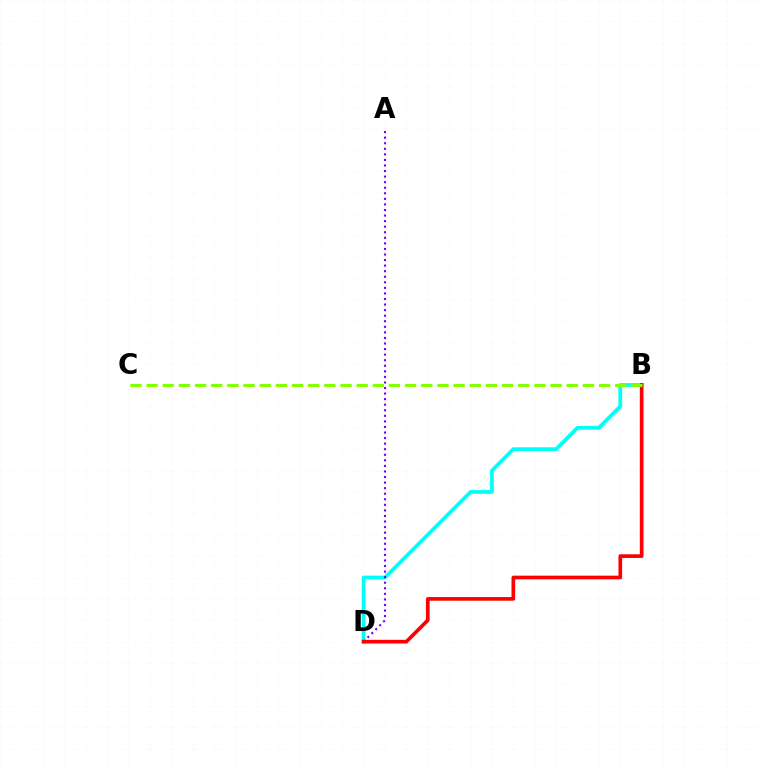{('B', 'D'): [{'color': '#00fff6', 'line_style': 'solid', 'thickness': 2.71}, {'color': '#ff0000', 'line_style': 'solid', 'thickness': 2.65}], ('A', 'D'): [{'color': '#7200ff', 'line_style': 'dotted', 'thickness': 1.51}], ('B', 'C'): [{'color': '#84ff00', 'line_style': 'dashed', 'thickness': 2.2}]}